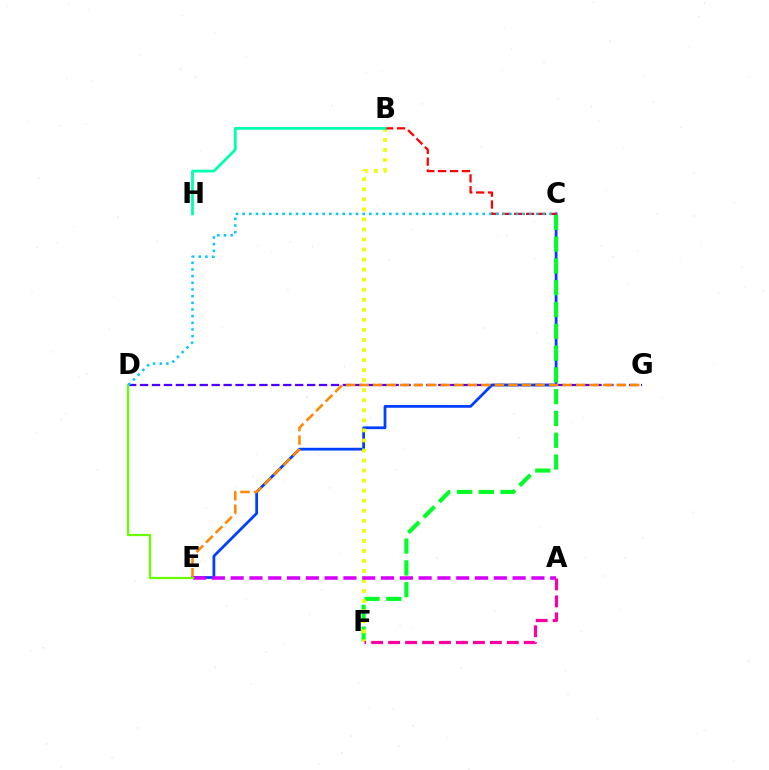{('D', 'G'): [{'color': '#4f00ff', 'line_style': 'dashed', 'thickness': 1.62}], ('C', 'E'): [{'color': '#003fff', 'line_style': 'solid', 'thickness': 1.99}], ('C', 'F'): [{'color': '#00ff27', 'line_style': 'dashed', 'thickness': 2.96}], ('B', 'F'): [{'color': '#eeff00', 'line_style': 'dotted', 'thickness': 2.73}], ('E', 'G'): [{'color': '#ff8800', 'line_style': 'dashed', 'thickness': 1.84}], ('B', 'C'): [{'color': '#ff0000', 'line_style': 'dashed', 'thickness': 1.62}], ('A', 'E'): [{'color': '#d600ff', 'line_style': 'dashed', 'thickness': 2.55}], ('A', 'F'): [{'color': '#ff00a0', 'line_style': 'dashed', 'thickness': 2.3}], ('B', 'H'): [{'color': '#00ffaf', 'line_style': 'solid', 'thickness': 2.0}], ('D', 'E'): [{'color': '#66ff00', 'line_style': 'solid', 'thickness': 1.61}], ('C', 'D'): [{'color': '#00c7ff', 'line_style': 'dotted', 'thickness': 1.81}]}